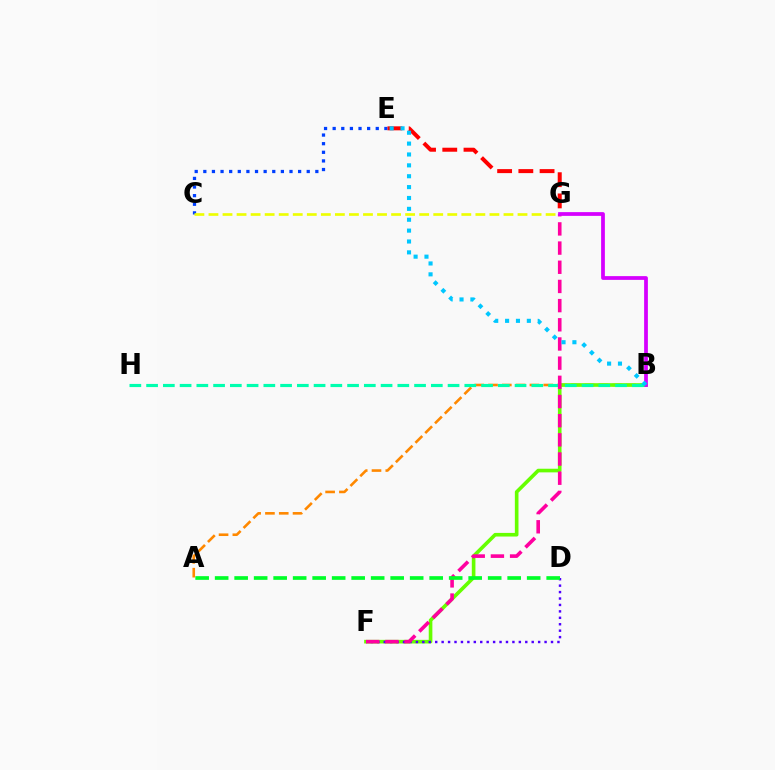{('C', 'E'): [{'color': '#003fff', 'line_style': 'dotted', 'thickness': 2.34}], ('A', 'B'): [{'color': '#ff8800', 'line_style': 'dashed', 'thickness': 1.87}], ('B', 'F'): [{'color': '#66ff00', 'line_style': 'solid', 'thickness': 2.61}], ('B', 'H'): [{'color': '#00ffaf', 'line_style': 'dashed', 'thickness': 2.28}], ('E', 'G'): [{'color': '#ff0000', 'line_style': 'dashed', 'thickness': 2.88}], ('D', 'F'): [{'color': '#4f00ff', 'line_style': 'dotted', 'thickness': 1.75}], ('C', 'G'): [{'color': '#eeff00', 'line_style': 'dashed', 'thickness': 1.91}], ('F', 'G'): [{'color': '#ff00a0', 'line_style': 'dashed', 'thickness': 2.61}], ('B', 'G'): [{'color': '#d600ff', 'line_style': 'solid', 'thickness': 2.7}], ('B', 'E'): [{'color': '#00c7ff', 'line_style': 'dotted', 'thickness': 2.96}], ('A', 'D'): [{'color': '#00ff27', 'line_style': 'dashed', 'thickness': 2.65}]}